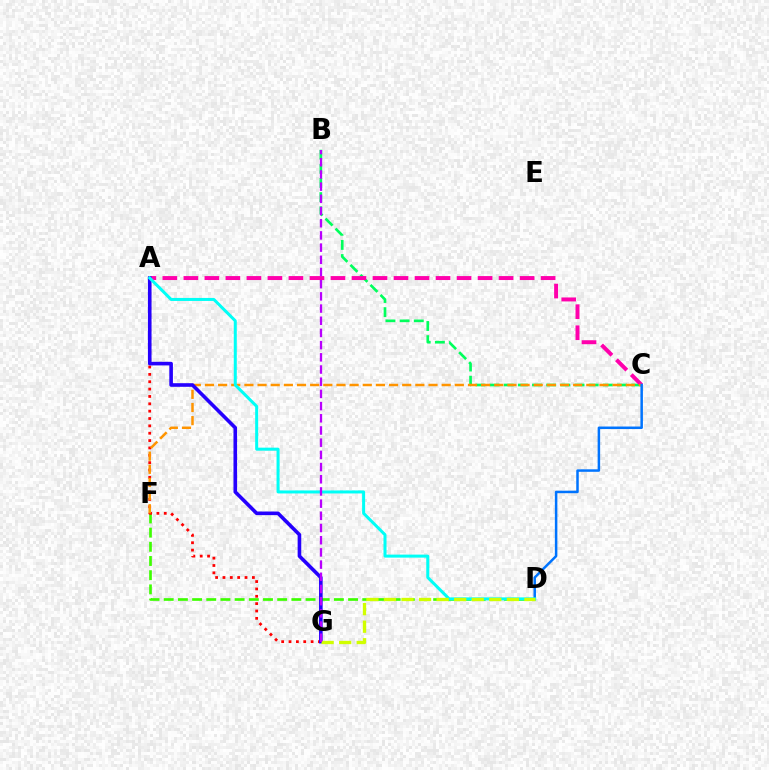{('B', 'C'): [{'color': '#00ff5c', 'line_style': 'dashed', 'thickness': 1.92}], ('A', 'C'): [{'color': '#ff00ac', 'line_style': 'dashed', 'thickness': 2.85}], ('D', 'F'): [{'color': '#3dff00', 'line_style': 'dashed', 'thickness': 1.93}], ('A', 'G'): [{'color': '#ff0000', 'line_style': 'dotted', 'thickness': 2.0}, {'color': '#2500ff', 'line_style': 'solid', 'thickness': 2.6}], ('C', 'F'): [{'color': '#ff9400', 'line_style': 'dashed', 'thickness': 1.79}], ('C', 'D'): [{'color': '#0074ff', 'line_style': 'solid', 'thickness': 1.8}], ('A', 'D'): [{'color': '#00fff6', 'line_style': 'solid', 'thickness': 2.17}], ('D', 'G'): [{'color': '#d1ff00', 'line_style': 'dashed', 'thickness': 2.38}], ('B', 'G'): [{'color': '#b900ff', 'line_style': 'dashed', 'thickness': 1.66}]}